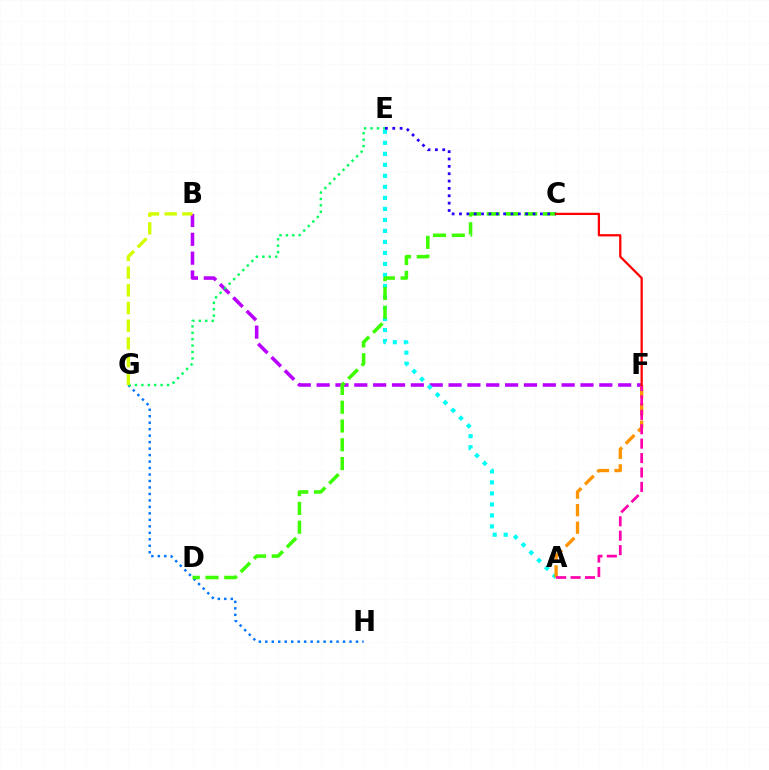{('B', 'F'): [{'color': '#b900ff', 'line_style': 'dashed', 'thickness': 2.56}], ('A', 'E'): [{'color': '#00fff6', 'line_style': 'dotted', 'thickness': 2.99}], ('A', 'F'): [{'color': '#ff9400', 'line_style': 'dashed', 'thickness': 2.38}, {'color': '#ff00ac', 'line_style': 'dashed', 'thickness': 1.96}], ('G', 'H'): [{'color': '#0074ff', 'line_style': 'dotted', 'thickness': 1.76}], ('C', 'D'): [{'color': '#3dff00', 'line_style': 'dashed', 'thickness': 2.55}], ('E', 'G'): [{'color': '#00ff5c', 'line_style': 'dotted', 'thickness': 1.74}], ('C', 'E'): [{'color': '#2500ff', 'line_style': 'dotted', 'thickness': 2.0}], ('B', 'G'): [{'color': '#d1ff00', 'line_style': 'dashed', 'thickness': 2.41}], ('C', 'F'): [{'color': '#ff0000', 'line_style': 'solid', 'thickness': 1.63}]}